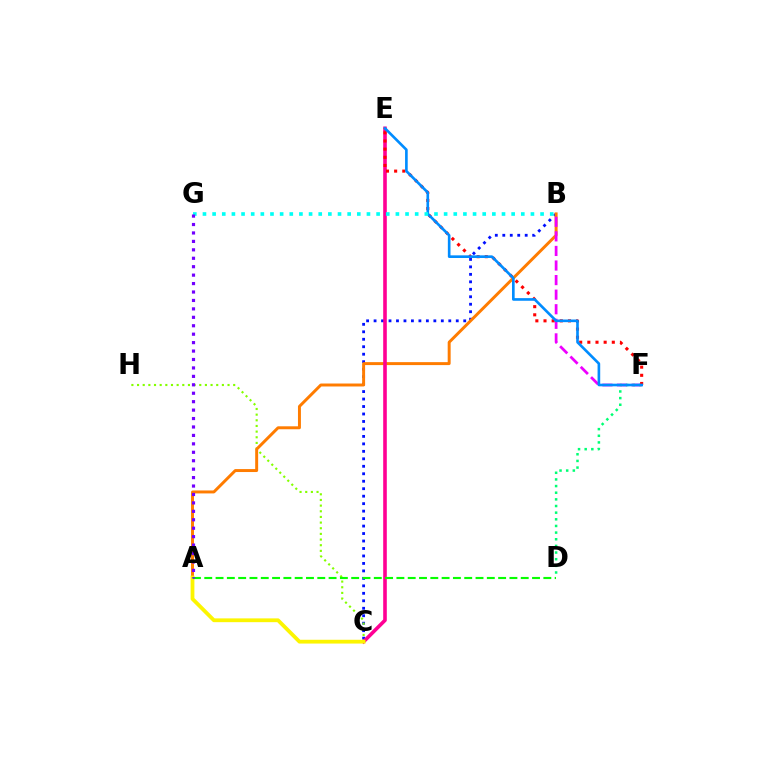{('B', 'C'): [{'color': '#0010ff', 'line_style': 'dotted', 'thickness': 2.03}], ('C', 'H'): [{'color': '#84ff00', 'line_style': 'dotted', 'thickness': 1.54}], ('A', 'B'): [{'color': '#ff7c00', 'line_style': 'solid', 'thickness': 2.13}], ('B', 'F'): [{'color': '#ee00ff', 'line_style': 'dashed', 'thickness': 1.98}], ('D', 'F'): [{'color': '#00ff74', 'line_style': 'dotted', 'thickness': 1.81}], ('C', 'E'): [{'color': '#ff0094', 'line_style': 'solid', 'thickness': 2.6}], ('E', 'F'): [{'color': '#ff0000', 'line_style': 'dotted', 'thickness': 2.22}, {'color': '#008cff', 'line_style': 'solid', 'thickness': 1.9}], ('B', 'G'): [{'color': '#00fff6', 'line_style': 'dotted', 'thickness': 2.62}], ('A', 'C'): [{'color': '#fcf500', 'line_style': 'solid', 'thickness': 2.73}], ('A', 'D'): [{'color': '#08ff00', 'line_style': 'dashed', 'thickness': 1.54}], ('A', 'G'): [{'color': '#7200ff', 'line_style': 'dotted', 'thickness': 2.29}]}